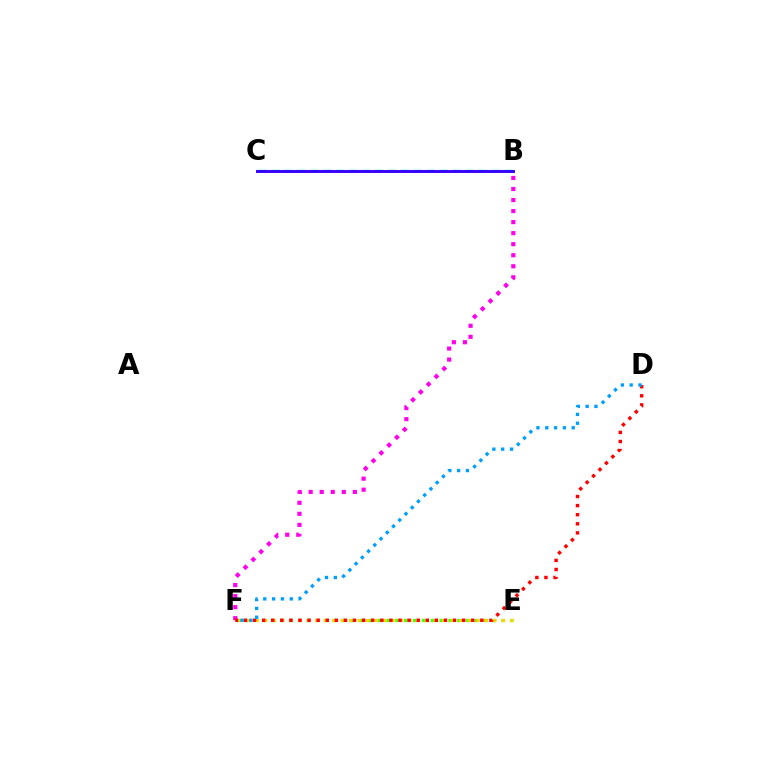{('B', 'C'): [{'color': '#00ff86', 'line_style': 'dashed', 'thickness': 1.76}, {'color': '#3700ff', 'line_style': 'solid', 'thickness': 2.11}], ('E', 'F'): [{'color': '#4fff00', 'line_style': 'dotted', 'thickness': 2.4}, {'color': '#ffd500', 'line_style': 'dotted', 'thickness': 2.31}], ('B', 'F'): [{'color': '#ff00ed', 'line_style': 'dotted', 'thickness': 3.0}], ('D', 'F'): [{'color': '#ff0000', 'line_style': 'dotted', 'thickness': 2.47}, {'color': '#009eff', 'line_style': 'dotted', 'thickness': 2.4}]}